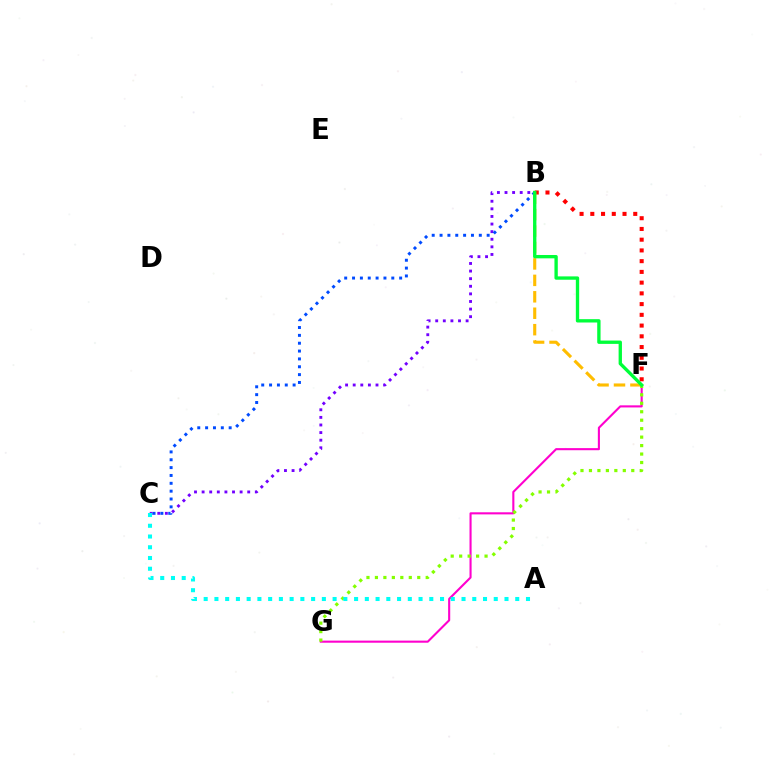{('B', 'F'): [{'color': '#ff0000', 'line_style': 'dotted', 'thickness': 2.92}, {'color': '#ffbd00', 'line_style': 'dashed', 'thickness': 2.23}, {'color': '#00ff39', 'line_style': 'solid', 'thickness': 2.4}], ('B', 'C'): [{'color': '#7200ff', 'line_style': 'dotted', 'thickness': 2.07}, {'color': '#004bff', 'line_style': 'dotted', 'thickness': 2.13}], ('F', 'G'): [{'color': '#ff00cf', 'line_style': 'solid', 'thickness': 1.51}, {'color': '#84ff00', 'line_style': 'dotted', 'thickness': 2.3}], ('A', 'C'): [{'color': '#00fff6', 'line_style': 'dotted', 'thickness': 2.92}]}